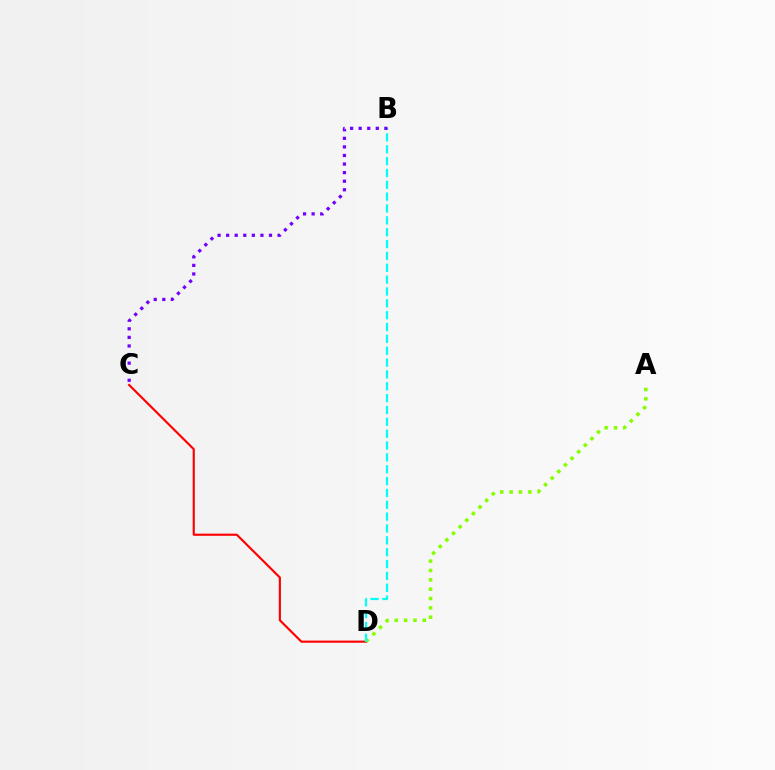{('A', 'D'): [{'color': '#84ff00', 'line_style': 'dotted', 'thickness': 2.54}], ('C', 'D'): [{'color': '#ff0000', 'line_style': 'solid', 'thickness': 1.54}], ('B', 'D'): [{'color': '#00fff6', 'line_style': 'dashed', 'thickness': 1.61}], ('B', 'C'): [{'color': '#7200ff', 'line_style': 'dotted', 'thickness': 2.33}]}